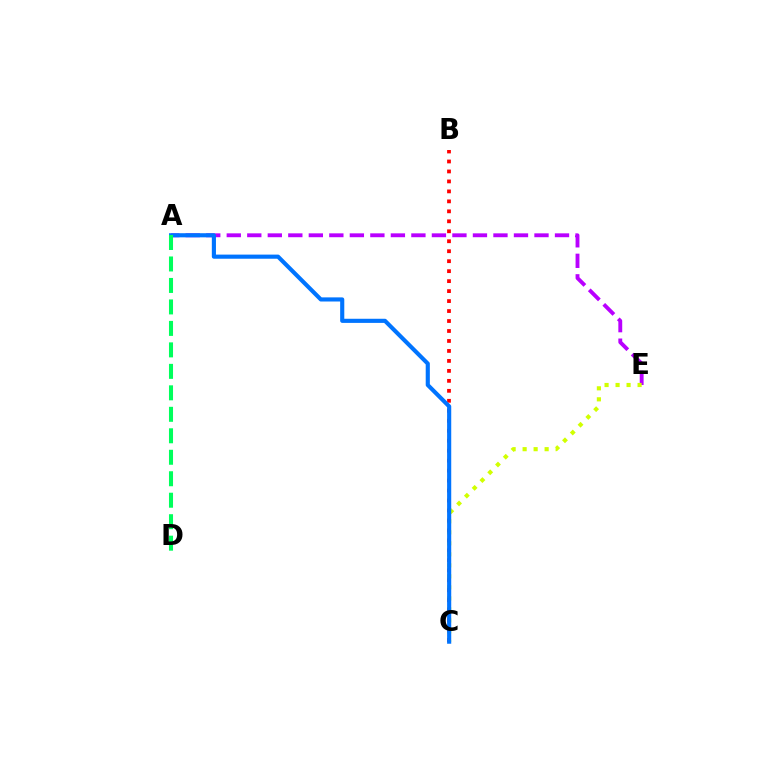{('A', 'E'): [{'color': '#b900ff', 'line_style': 'dashed', 'thickness': 2.79}], ('C', 'E'): [{'color': '#d1ff00', 'line_style': 'dotted', 'thickness': 2.99}], ('B', 'C'): [{'color': '#ff0000', 'line_style': 'dotted', 'thickness': 2.71}], ('A', 'C'): [{'color': '#0074ff', 'line_style': 'solid', 'thickness': 2.97}], ('A', 'D'): [{'color': '#00ff5c', 'line_style': 'dashed', 'thickness': 2.92}]}